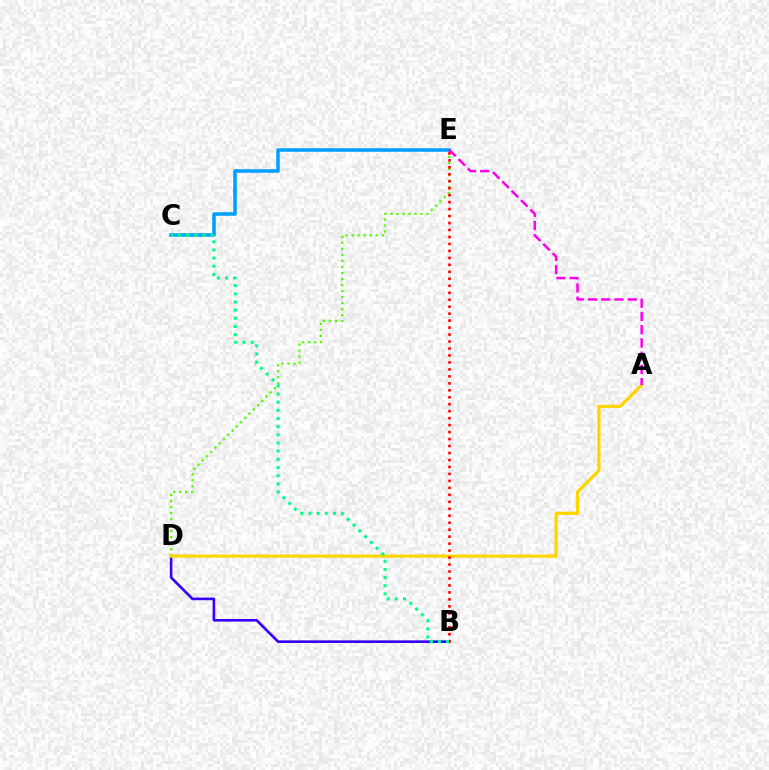{('B', 'D'): [{'color': '#3700ff', 'line_style': 'solid', 'thickness': 1.9}], ('D', 'E'): [{'color': '#4fff00', 'line_style': 'dotted', 'thickness': 1.63}], ('C', 'E'): [{'color': '#009eff', 'line_style': 'solid', 'thickness': 2.54}], ('A', 'D'): [{'color': '#ffd500', 'line_style': 'solid', 'thickness': 2.34}], ('B', 'E'): [{'color': '#ff0000', 'line_style': 'dotted', 'thickness': 1.89}], ('A', 'E'): [{'color': '#ff00ed', 'line_style': 'dashed', 'thickness': 1.8}], ('B', 'C'): [{'color': '#00ff86', 'line_style': 'dotted', 'thickness': 2.22}]}